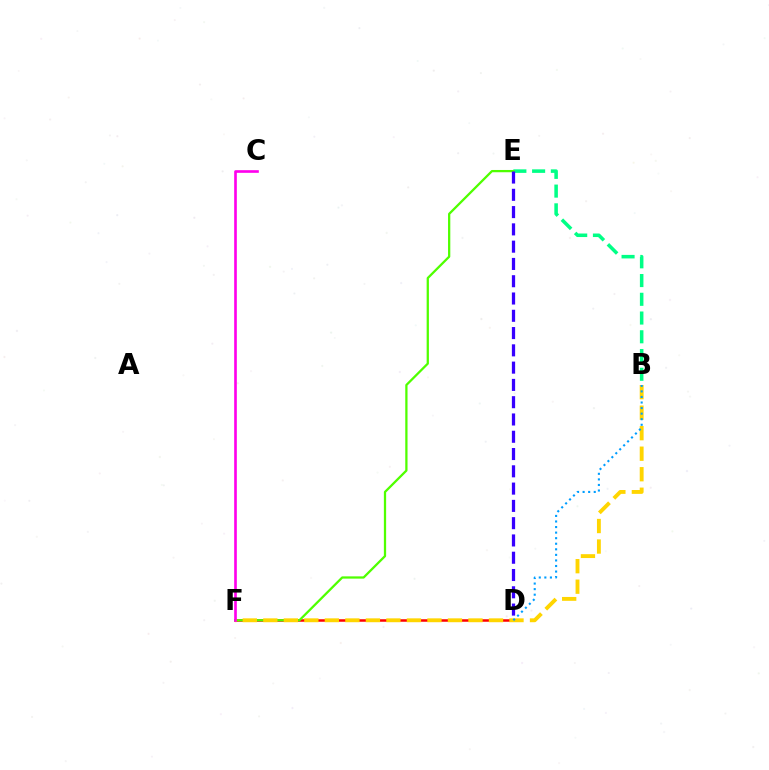{('B', 'E'): [{'color': '#00ff86', 'line_style': 'dashed', 'thickness': 2.55}], ('D', 'F'): [{'color': '#ff0000', 'line_style': 'solid', 'thickness': 1.81}], ('E', 'F'): [{'color': '#4fff00', 'line_style': 'solid', 'thickness': 1.63}], ('B', 'F'): [{'color': '#ffd500', 'line_style': 'dashed', 'thickness': 2.79}], ('C', 'F'): [{'color': '#ff00ed', 'line_style': 'solid', 'thickness': 1.91}], ('D', 'E'): [{'color': '#3700ff', 'line_style': 'dashed', 'thickness': 2.35}], ('B', 'D'): [{'color': '#009eff', 'line_style': 'dotted', 'thickness': 1.51}]}